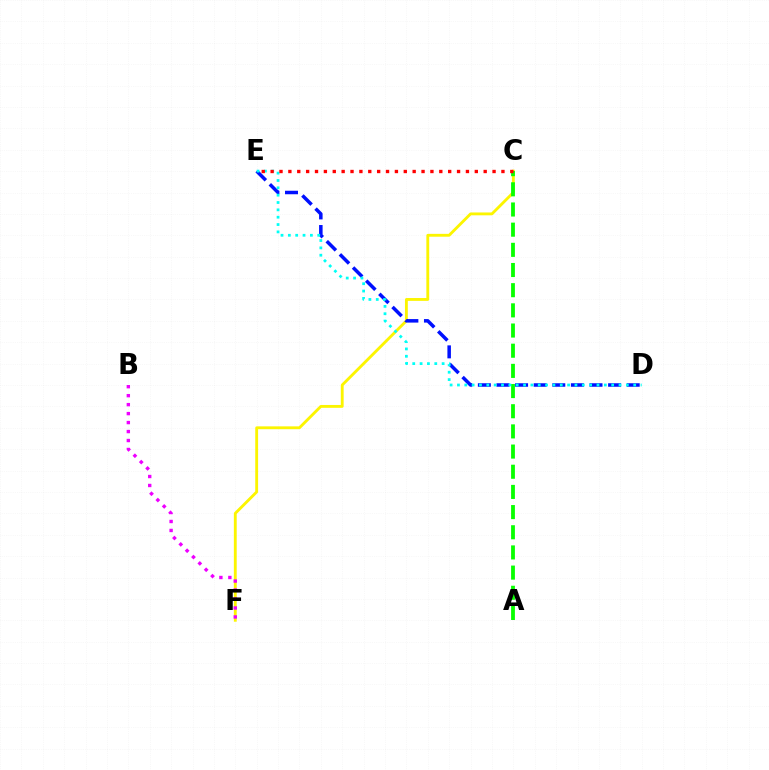{('C', 'F'): [{'color': '#fcf500', 'line_style': 'solid', 'thickness': 2.05}], ('B', 'F'): [{'color': '#ee00ff', 'line_style': 'dotted', 'thickness': 2.44}], ('D', 'E'): [{'color': '#0010ff', 'line_style': 'dashed', 'thickness': 2.53}, {'color': '#00fff6', 'line_style': 'dotted', 'thickness': 2.0}], ('A', 'C'): [{'color': '#08ff00', 'line_style': 'dashed', 'thickness': 2.74}], ('C', 'E'): [{'color': '#ff0000', 'line_style': 'dotted', 'thickness': 2.41}]}